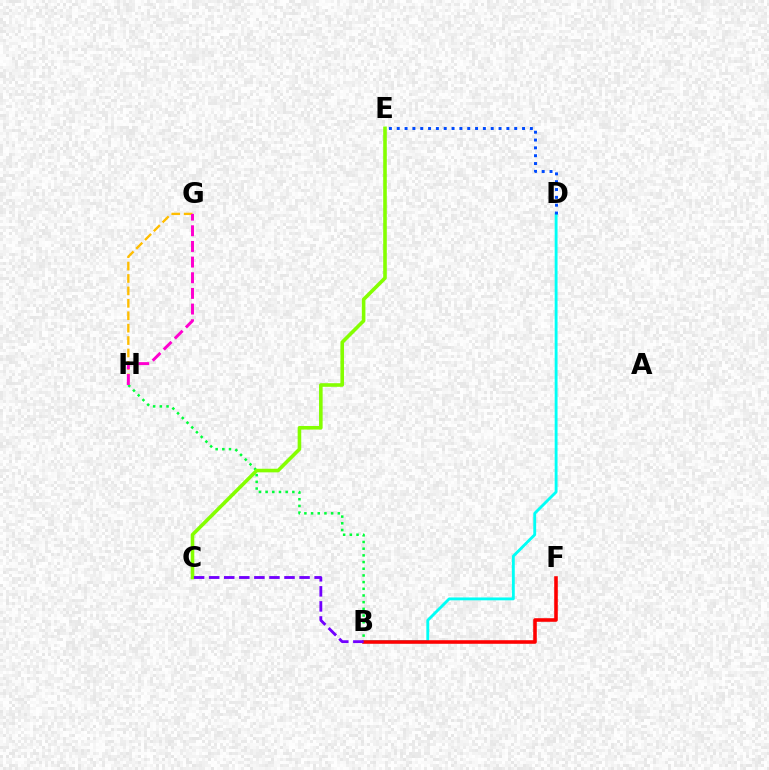{('B', 'H'): [{'color': '#00ff39', 'line_style': 'dotted', 'thickness': 1.82}], ('G', 'H'): [{'color': '#ffbd00', 'line_style': 'dashed', 'thickness': 1.69}, {'color': '#ff00cf', 'line_style': 'dashed', 'thickness': 2.13}], ('B', 'D'): [{'color': '#00fff6', 'line_style': 'solid', 'thickness': 2.06}], ('C', 'E'): [{'color': '#84ff00', 'line_style': 'solid', 'thickness': 2.59}], ('B', 'F'): [{'color': '#ff0000', 'line_style': 'solid', 'thickness': 2.58}], ('B', 'C'): [{'color': '#7200ff', 'line_style': 'dashed', 'thickness': 2.05}], ('D', 'E'): [{'color': '#004bff', 'line_style': 'dotted', 'thickness': 2.13}]}